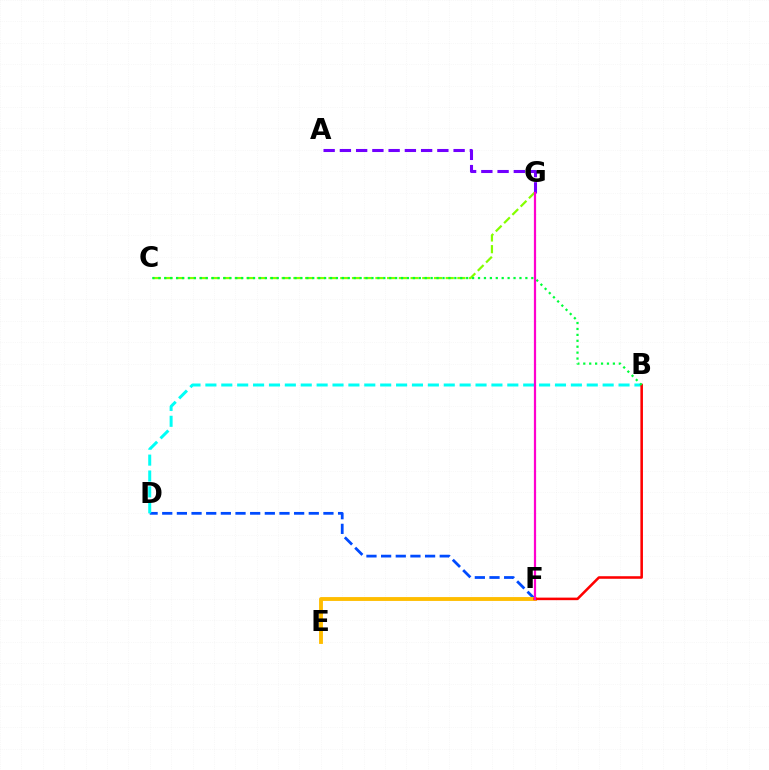{('D', 'F'): [{'color': '#004bff', 'line_style': 'dashed', 'thickness': 1.99}], ('B', 'D'): [{'color': '#00fff6', 'line_style': 'dashed', 'thickness': 2.16}], ('E', 'F'): [{'color': '#ffbd00', 'line_style': 'solid', 'thickness': 2.78}], ('B', 'F'): [{'color': '#ff0000', 'line_style': 'solid', 'thickness': 1.84}], ('C', 'G'): [{'color': '#84ff00', 'line_style': 'dashed', 'thickness': 1.59}], ('B', 'C'): [{'color': '#00ff39', 'line_style': 'dotted', 'thickness': 1.61}], ('A', 'G'): [{'color': '#7200ff', 'line_style': 'dashed', 'thickness': 2.21}], ('F', 'G'): [{'color': '#ff00cf', 'line_style': 'solid', 'thickness': 1.6}]}